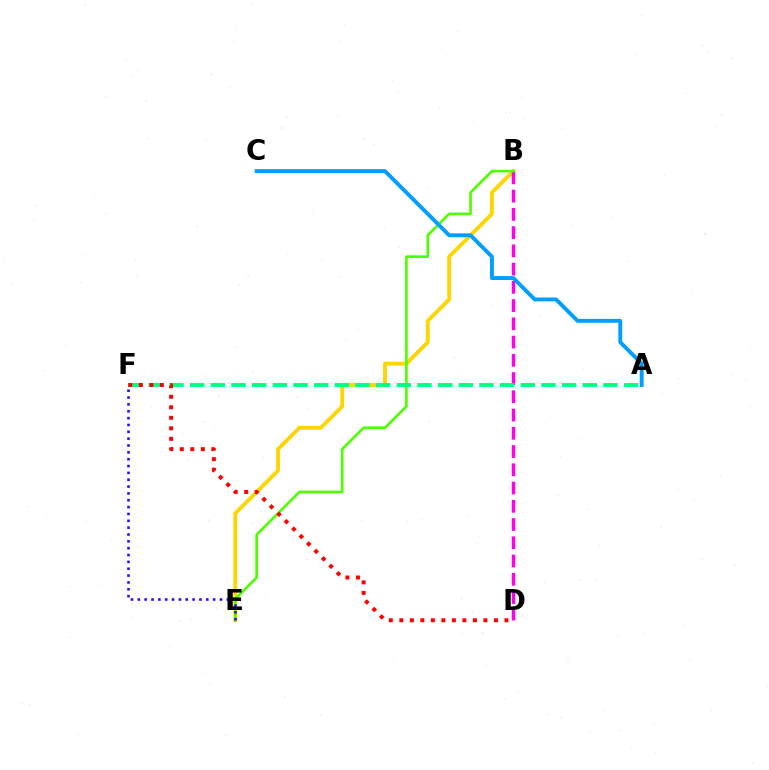{('B', 'E'): [{'color': '#ffd500', 'line_style': 'solid', 'thickness': 2.77}, {'color': '#4fff00', 'line_style': 'solid', 'thickness': 1.91}], ('B', 'D'): [{'color': '#ff00ed', 'line_style': 'dashed', 'thickness': 2.48}], ('A', 'F'): [{'color': '#00ff86', 'line_style': 'dashed', 'thickness': 2.81}], ('D', 'F'): [{'color': '#ff0000', 'line_style': 'dotted', 'thickness': 2.86}], ('E', 'F'): [{'color': '#3700ff', 'line_style': 'dotted', 'thickness': 1.86}], ('A', 'C'): [{'color': '#009eff', 'line_style': 'solid', 'thickness': 2.8}]}